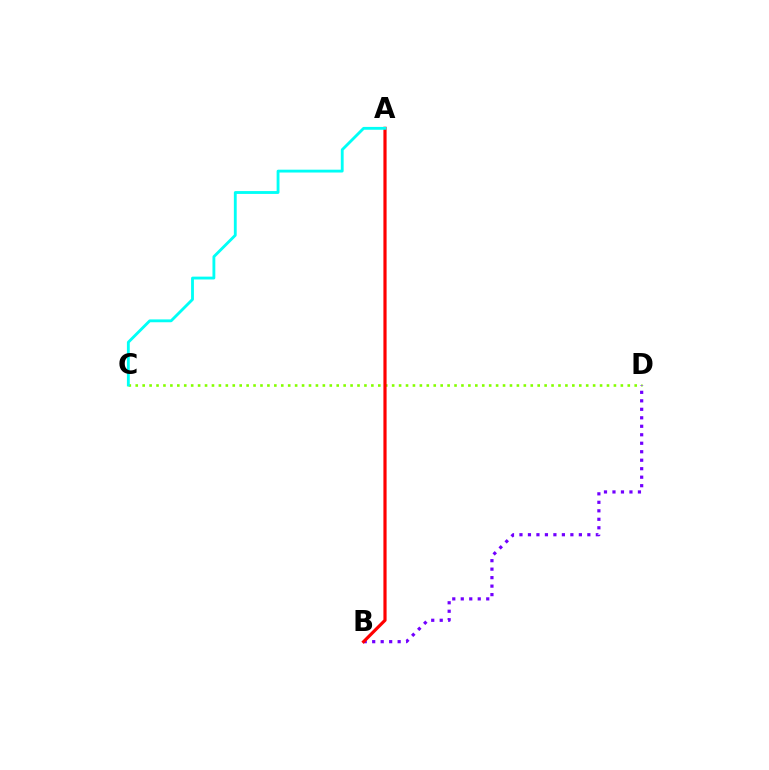{('C', 'D'): [{'color': '#84ff00', 'line_style': 'dotted', 'thickness': 1.88}], ('B', 'D'): [{'color': '#7200ff', 'line_style': 'dotted', 'thickness': 2.31}], ('A', 'B'): [{'color': '#ff0000', 'line_style': 'solid', 'thickness': 2.29}], ('A', 'C'): [{'color': '#00fff6', 'line_style': 'solid', 'thickness': 2.05}]}